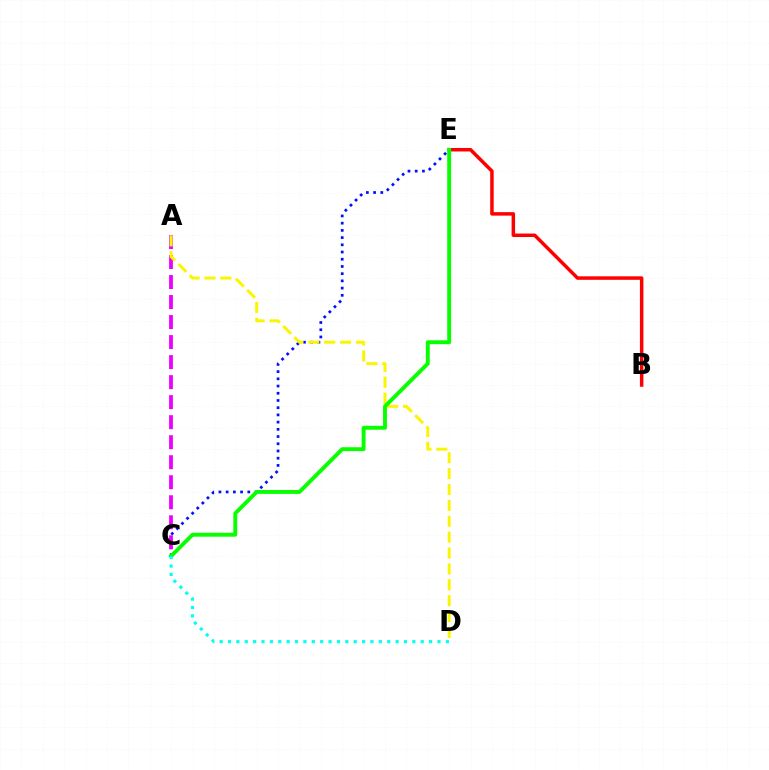{('B', 'E'): [{'color': '#ff0000', 'line_style': 'solid', 'thickness': 2.51}], ('C', 'E'): [{'color': '#0010ff', 'line_style': 'dotted', 'thickness': 1.96}, {'color': '#08ff00', 'line_style': 'solid', 'thickness': 2.81}], ('A', 'C'): [{'color': '#ee00ff', 'line_style': 'dashed', 'thickness': 2.72}], ('A', 'D'): [{'color': '#fcf500', 'line_style': 'dashed', 'thickness': 2.16}], ('C', 'D'): [{'color': '#00fff6', 'line_style': 'dotted', 'thickness': 2.28}]}